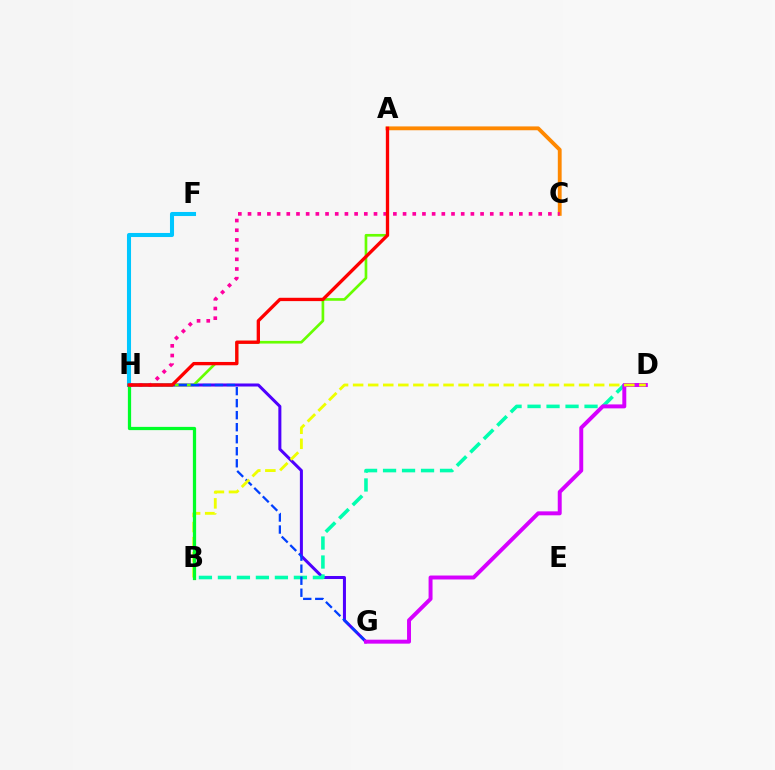{('A', 'C'): [{'color': '#ff8800', 'line_style': 'solid', 'thickness': 2.76}], ('G', 'H'): [{'color': '#4f00ff', 'line_style': 'solid', 'thickness': 2.17}, {'color': '#003fff', 'line_style': 'dashed', 'thickness': 1.63}], ('B', 'D'): [{'color': '#00ffaf', 'line_style': 'dashed', 'thickness': 2.58}, {'color': '#eeff00', 'line_style': 'dashed', 'thickness': 2.05}], ('A', 'H'): [{'color': '#66ff00', 'line_style': 'solid', 'thickness': 1.92}, {'color': '#ff0000', 'line_style': 'solid', 'thickness': 2.39}], ('D', 'G'): [{'color': '#d600ff', 'line_style': 'solid', 'thickness': 2.85}], ('F', 'H'): [{'color': '#00c7ff', 'line_style': 'solid', 'thickness': 2.93}], ('B', 'H'): [{'color': '#00ff27', 'line_style': 'solid', 'thickness': 2.34}], ('C', 'H'): [{'color': '#ff00a0', 'line_style': 'dotted', 'thickness': 2.63}]}